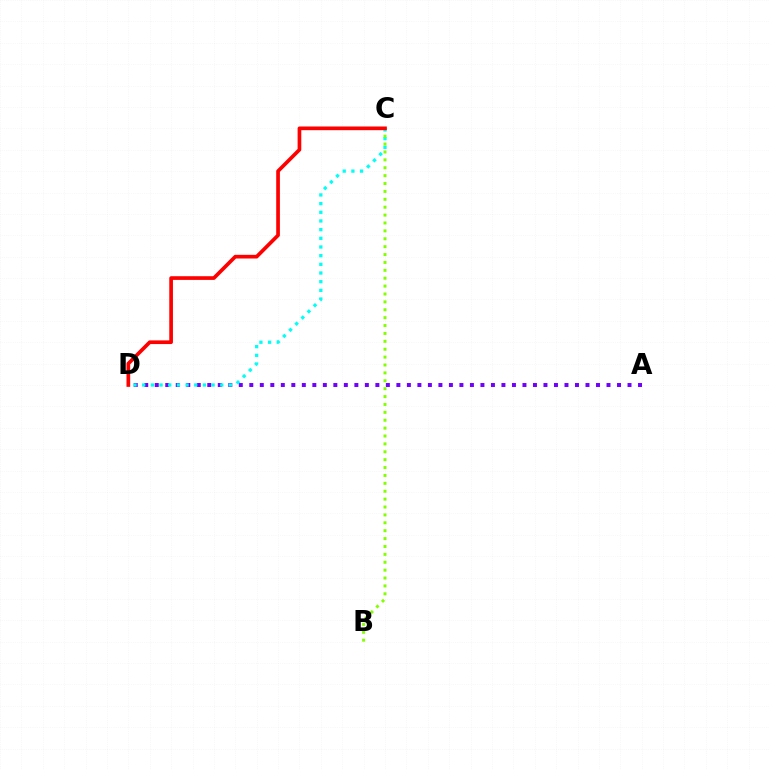{('A', 'D'): [{'color': '#7200ff', 'line_style': 'dotted', 'thickness': 2.85}], ('C', 'D'): [{'color': '#00fff6', 'line_style': 'dotted', 'thickness': 2.36}, {'color': '#ff0000', 'line_style': 'solid', 'thickness': 2.65}], ('B', 'C'): [{'color': '#84ff00', 'line_style': 'dotted', 'thickness': 2.14}]}